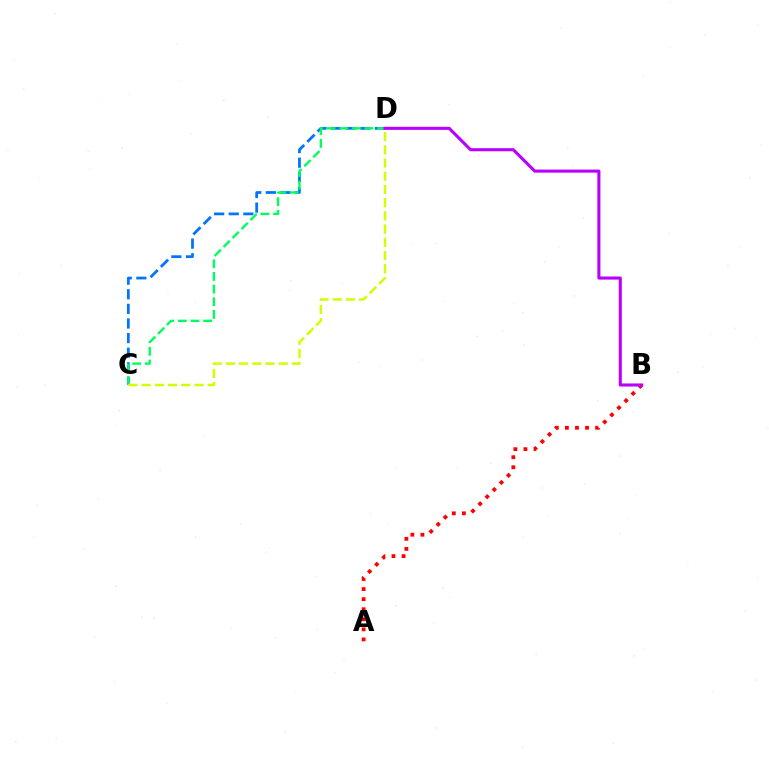{('C', 'D'): [{'color': '#0074ff', 'line_style': 'dashed', 'thickness': 1.98}, {'color': '#00ff5c', 'line_style': 'dashed', 'thickness': 1.72}, {'color': '#d1ff00', 'line_style': 'dashed', 'thickness': 1.79}], ('A', 'B'): [{'color': '#ff0000', 'line_style': 'dotted', 'thickness': 2.73}], ('B', 'D'): [{'color': '#b900ff', 'line_style': 'solid', 'thickness': 2.22}]}